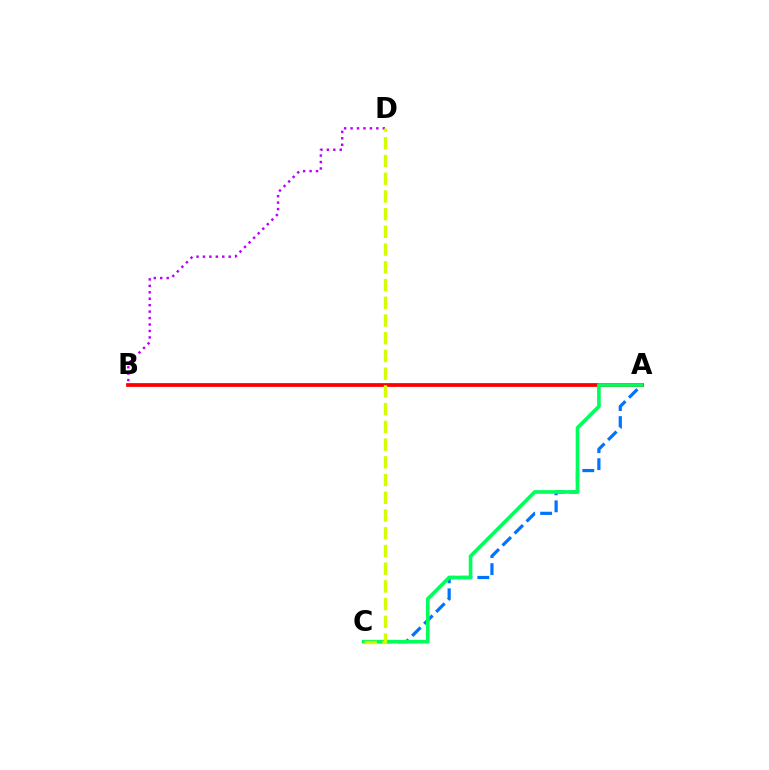{('B', 'D'): [{'color': '#b900ff', 'line_style': 'dotted', 'thickness': 1.75}], ('A', 'C'): [{'color': '#0074ff', 'line_style': 'dashed', 'thickness': 2.31}, {'color': '#00ff5c', 'line_style': 'solid', 'thickness': 2.62}], ('A', 'B'): [{'color': '#ff0000', 'line_style': 'solid', 'thickness': 2.71}], ('C', 'D'): [{'color': '#d1ff00', 'line_style': 'dashed', 'thickness': 2.41}]}